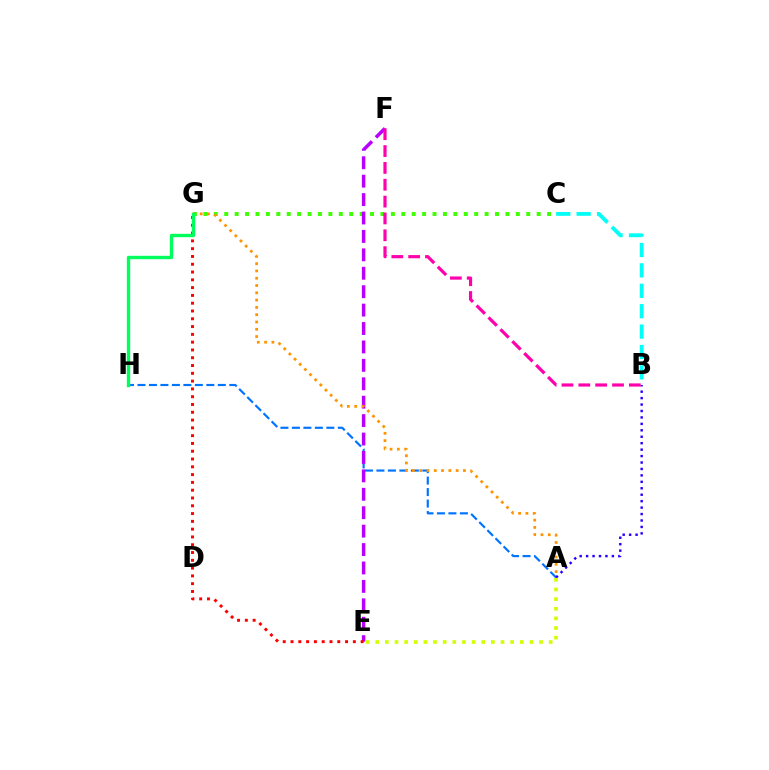{('C', 'G'): [{'color': '#3dff00', 'line_style': 'dotted', 'thickness': 2.83}], ('A', 'H'): [{'color': '#0074ff', 'line_style': 'dashed', 'thickness': 1.56}], ('E', 'F'): [{'color': '#b900ff', 'line_style': 'dashed', 'thickness': 2.5}], ('E', 'G'): [{'color': '#ff0000', 'line_style': 'dotted', 'thickness': 2.12}], ('A', 'B'): [{'color': '#2500ff', 'line_style': 'dotted', 'thickness': 1.75}], ('A', 'E'): [{'color': '#d1ff00', 'line_style': 'dotted', 'thickness': 2.62}], ('A', 'G'): [{'color': '#ff9400', 'line_style': 'dotted', 'thickness': 1.98}], ('G', 'H'): [{'color': '#00ff5c', 'line_style': 'solid', 'thickness': 2.43}], ('B', 'F'): [{'color': '#ff00ac', 'line_style': 'dashed', 'thickness': 2.29}], ('B', 'C'): [{'color': '#00fff6', 'line_style': 'dashed', 'thickness': 2.77}]}